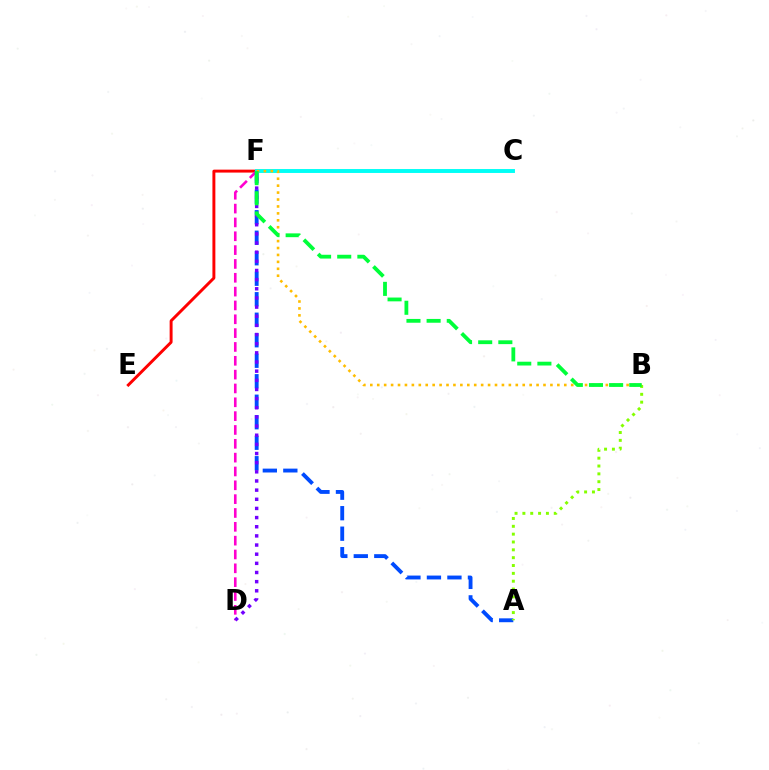{('E', 'F'): [{'color': '#ff0000', 'line_style': 'solid', 'thickness': 2.12}], ('D', 'F'): [{'color': '#ff00cf', 'line_style': 'dashed', 'thickness': 1.88}, {'color': '#7200ff', 'line_style': 'dotted', 'thickness': 2.49}], ('A', 'F'): [{'color': '#004bff', 'line_style': 'dashed', 'thickness': 2.78}], ('A', 'B'): [{'color': '#84ff00', 'line_style': 'dotted', 'thickness': 2.13}], ('C', 'F'): [{'color': '#00fff6', 'line_style': 'solid', 'thickness': 2.82}], ('B', 'F'): [{'color': '#ffbd00', 'line_style': 'dotted', 'thickness': 1.88}, {'color': '#00ff39', 'line_style': 'dashed', 'thickness': 2.74}]}